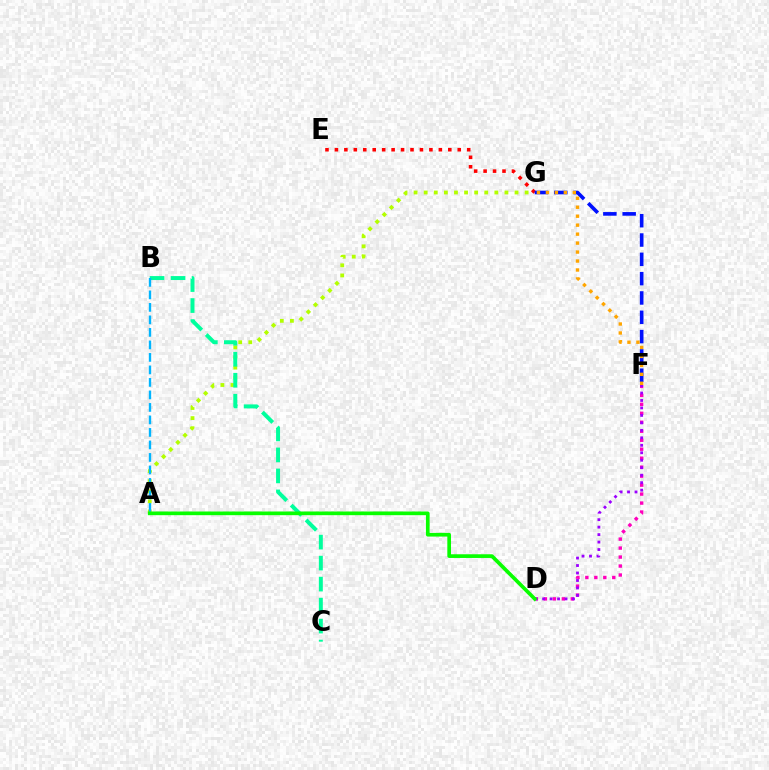{('D', 'F'): [{'color': '#ff00bd', 'line_style': 'dotted', 'thickness': 2.44}, {'color': '#9b00ff', 'line_style': 'dotted', 'thickness': 2.03}], ('A', 'G'): [{'color': '#b3ff00', 'line_style': 'dotted', 'thickness': 2.74}], ('E', 'G'): [{'color': '#ff0000', 'line_style': 'dotted', 'thickness': 2.57}], ('F', 'G'): [{'color': '#0010ff', 'line_style': 'dashed', 'thickness': 2.62}, {'color': '#ffa500', 'line_style': 'dotted', 'thickness': 2.44}], ('B', 'C'): [{'color': '#00ff9d', 'line_style': 'dashed', 'thickness': 2.85}], ('A', 'B'): [{'color': '#00b5ff', 'line_style': 'dashed', 'thickness': 1.7}], ('A', 'D'): [{'color': '#08ff00', 'line_style': 'solid', 'thickness': 2.66}]}